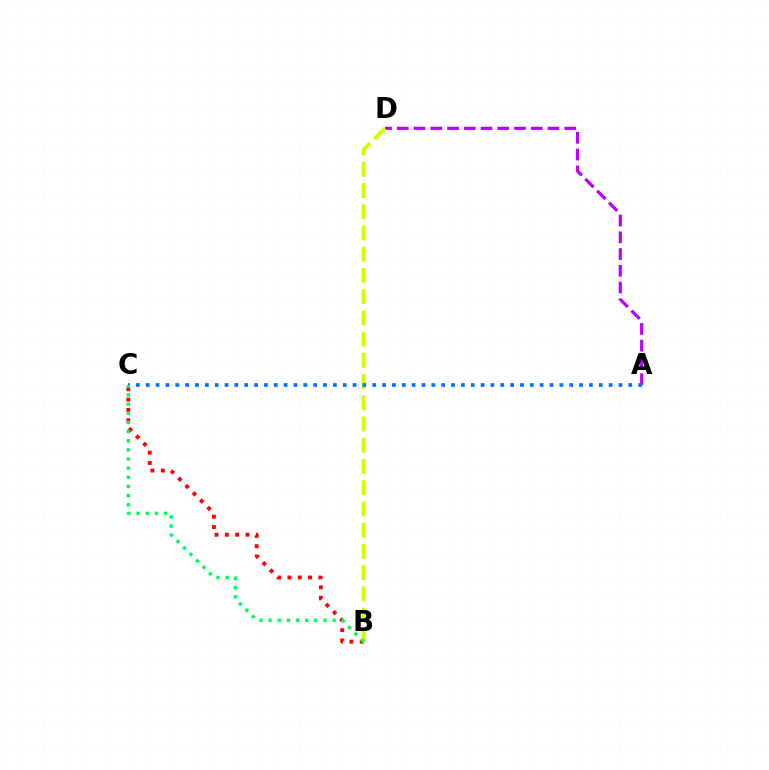{('A', 'D'): [{'color': '#b900ff', 'line_style': 'dashed', 'thickness': 2.27}], ('B', 'C'): [{'color': '#ff0000', 'line_style': 'dotted', 'thickness': 2.8}, {'color': '#00ff5c', 'line_style': 'dotted', 'thickness': 2.49}], ('B', 'D'): [{'color': '#d1ff00', 'line_style': 'dashed', 'thickness': 2.88}], ('A', 'C'): [{'color': '#0074ff', 'line_style': 'dotted', 'thickness': 2.68}]}